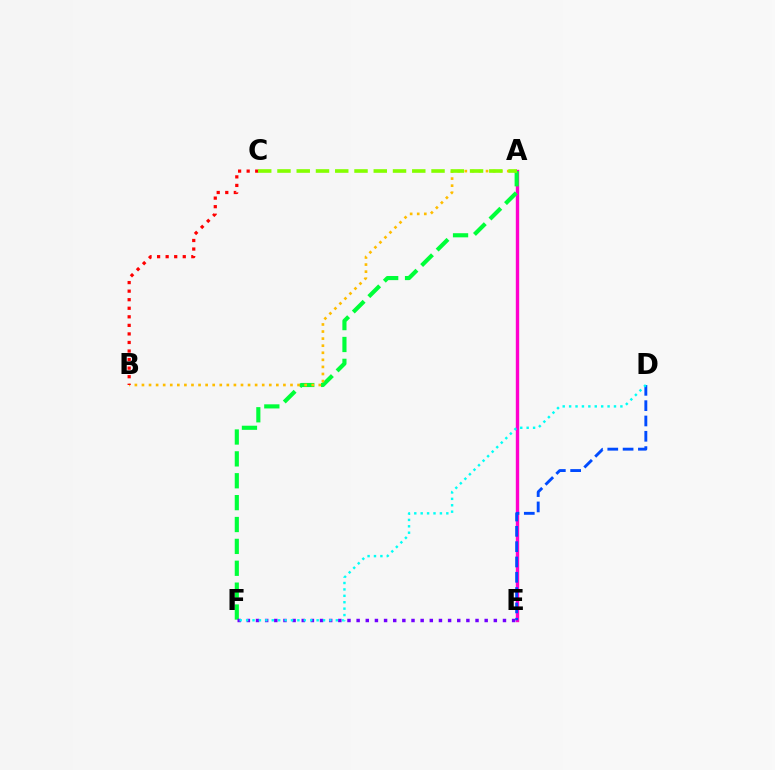{('A', 'E'): [{'color': '#ff00cf', 'line_style': 'solid', 'thickness': 2.43}], ('A', 'F'): [{'color': '#00ff39', 'line_style': 'dashed', 'thickness': 2.97}], ('E', 'F'): [{'color': '#7200ff', 'line_style': 'dotted', 'thickness': 2.49}], ('A', 'B'): [{'color': '#ffbd00', 'line_style': 'dotted', 'thickness': 1.92}], ('B', 'C'): [{'color': '#ff0000', 'line_style': 'dotted', 'thickness': 2.32}], ('A', 'C'): [{'color': '#84ff00', 'line_style': 'dashed', 'thickness': 2.62}], ('D', 'E'): [{'color': '#004bff', 'line_style': 'dashed', 'thickness': 2.08}], ('D', 'F'): [{'color': '#00fff6', 'line_style': 'dotted', 'thickness': 1.74}]}